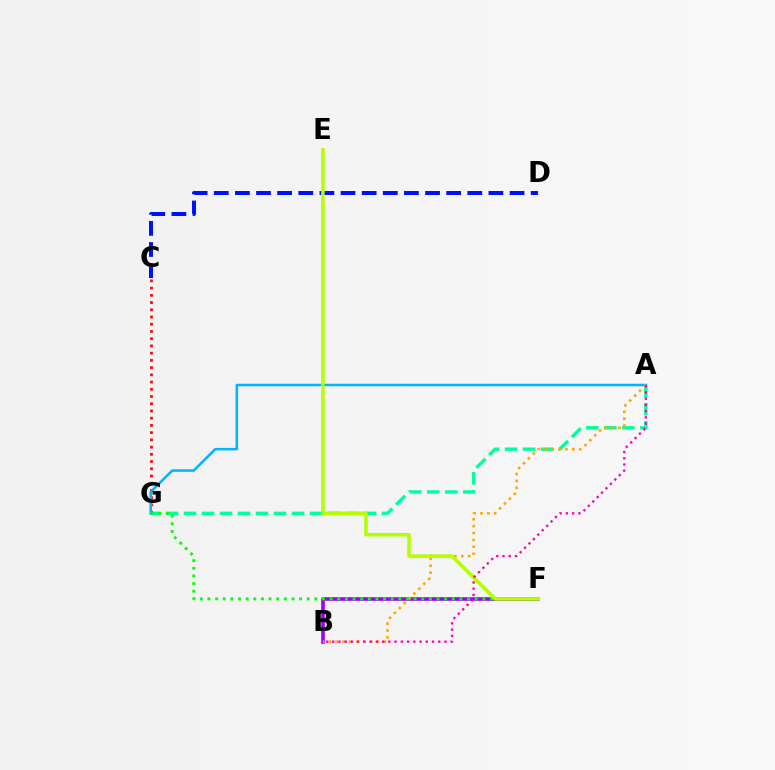{('C', 'G'): [{'color': '#ff0000', 'line_style': 'dotted', 'thickness': 1.96}], ('A', 'G'): [{'color': '#00ff9d', 'line_style': 'dashed', 'thickness': 2.45}, {'color': '#00b5ff', 'line_style': 'solid', 'thickness': 1.83}], ('B', 'F'): [{'color': '#9b00ff', 'line_style': 'solid', 'thickness': 2.6}], ('A', 'B'): [{'color': '#ffa500', 'line_style': 'dotted', 'thickness': 1.87}, {'color': '#ff00bd', 'line_style': 'dotted', 'thickness': 1.69}], ('F', 'G'): [{'color': '#08ff00', 'line_style': 'dotted', 'thickness': 2.07}], ('C', 'D'): [{'color': '#0010ff', 'line_style': 'dashed', 'thickness': 2.87}], ('E', 'F'): [{'color': '#b3ff00', 'line_style': 'solid', 'thickness': 2.55}]}